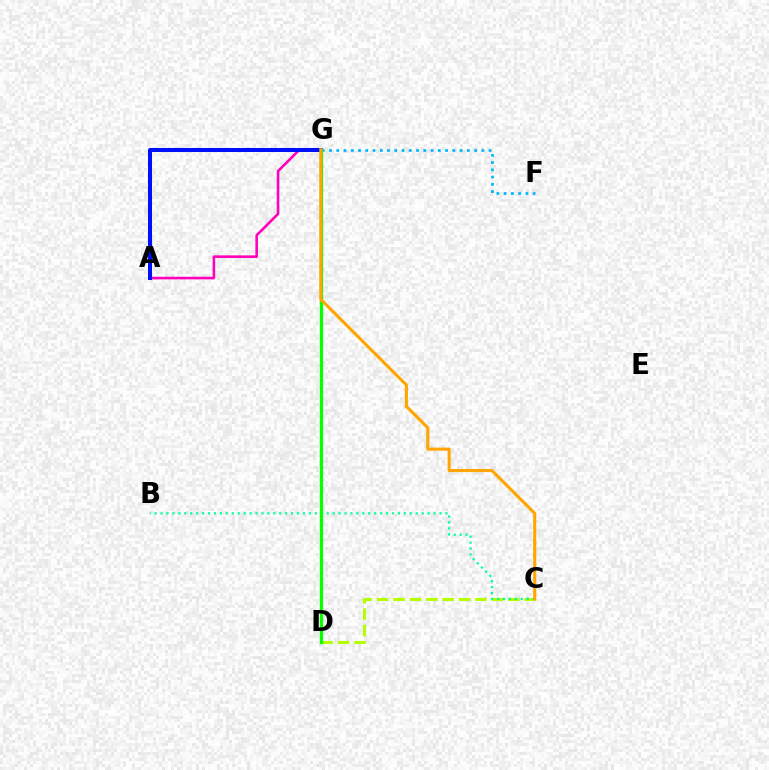{('D', 'G'): [{'color': '#ff0000', 'line_style': 'solid', 'thickness': 1.98}, {'color': '#9b00ff', 'line_style': 'solid', 'thickness': 2.04}, {'color': '#08ff00', 'line_style': 'solid', 'thickness': 2.36}], ('F', 'G'): [{'color': '#00b5ff', 'line_style': 'dotted', 'thickness': 1.97}], ('A', 'G'): [{'color': '#ff00bd', 'line_style': 'solid', 'thickness': 1.87}, {'color': '#0010ff', 'line_style': 'solid', 'thickness': 2.89}], ('C', 'D'): [{'color': '#b3ff00', 'line_style': 'dashed', 'thickness': 2.23}], ('B', 'C'): [{'color': '#00ff9d', 'line_style': 'dotted', 'thickness': 1.61}], ('C', 'G'): [{'color': '#ffa500', 'line_style': 'solid', 'thickness': 2.21}]}